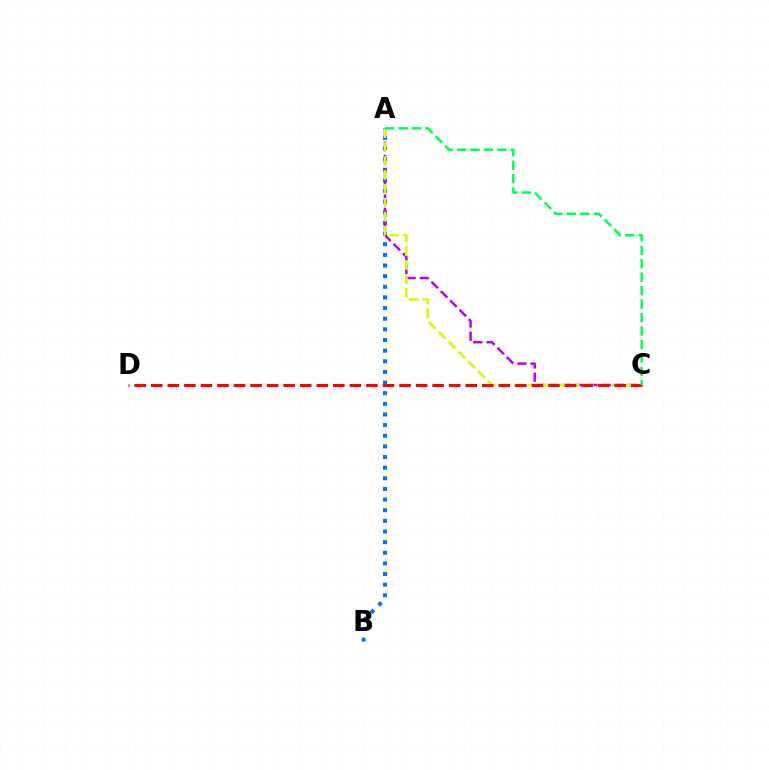{('A', 'B'): [{'color': '#0074ff', 'line_style': 'dotted', 'thickness': 2.89}], ('A', 'C'): [{'color': '#b900ff', 'line_style': 'dashed', 'thickness': 1.8}, {'color': '#d1ff00', 'line_style': 'dashed', 'thickness': 1.89}, {'color': '#00ff5c', 'line_style': 'dashed', 'thickness': 1.83}], ('C', 'D'): [{'color': '#ff0000', 'line_style': 'dashed', 'thickness': 2.25}]}